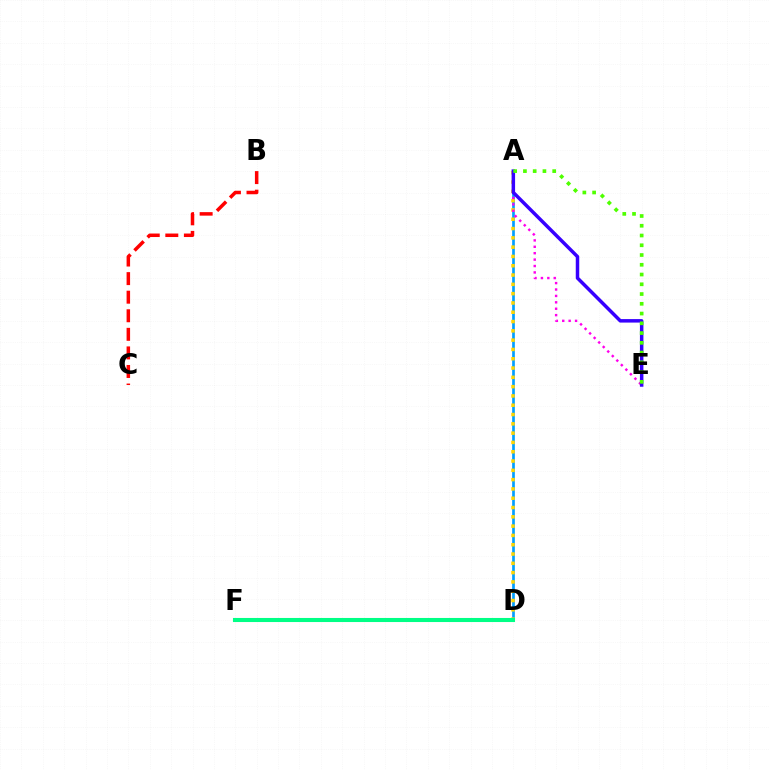{('A', 'D'): [{'color': '#009eff', 'line_style': 'solid', 'thickness': 1.93}, {'color': '#ffd500', 'line_style': 'dotted', 'thickness': 2.53}], ('B', 'C'): [{'color': '#ff0000', 'line_style': 'dashed', 'thickness': 2.52}], ('A', 'E'): [{'color': '#ff00ed', 'line_style': 'dotted', 'thickness': 1.74}, {'color': '#3700ff', 'line_style': 'solid', 'thickness': 2.51}, {'color': '#4fff00', 'line_style': 'dotted', 'thickness': 2.65}], ('D', 'F'): [{'color': '#00ff86', 'line_style': 'solid', 'thickness': 2.93}]}